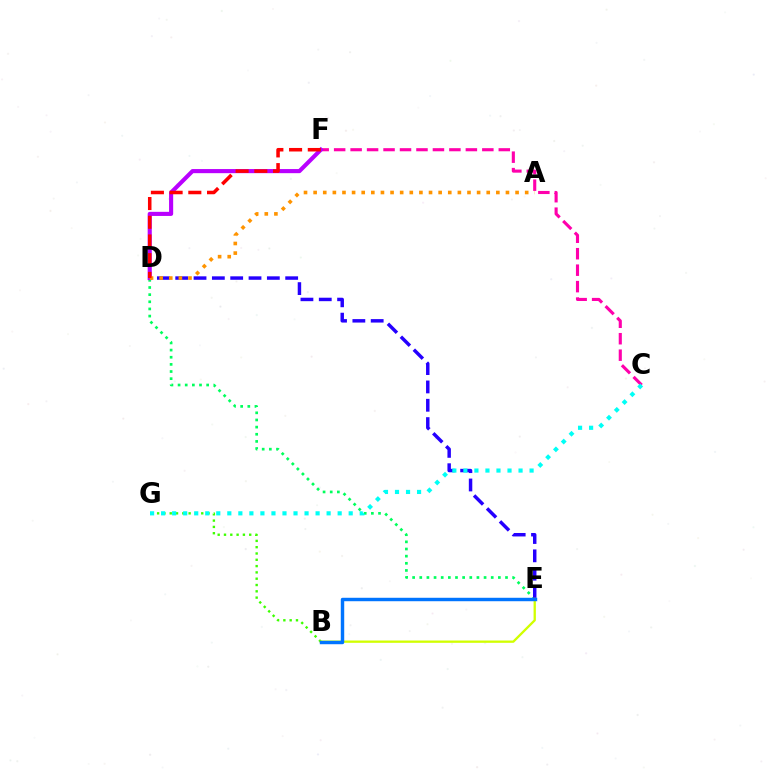{('B', 'G'): [{'color': '#3dff00', 'line_style': 'dotted', 'thickness': 1.71}], ('D', 'E'): [{'color': '#00ff5c', 'line_style': 'dotted', 'thickness': 1.94}, {'color': '#2500ff', 'line_style': 'dashed', 'thickness': 2.49}], ('C', 'F'): [{'color': '#ff00ac', 'line_style': 'dashed', 'thickness': 2.24}], ('D', 'F'): [{'color': '#b900ff', 'line_style': 'solid', 'thickness': 2.96}, {'color': '#ff0000', 'line_style': 'dashed', 'thickness': 2.54}], ('B', 'E'): [{'color': '#d1ff00', 'line_style': 'solid', 'thickness': 1.66}, {'color': '#0074ff', 'line_style': 'solid', 'thickness': 2.47}], ('A', 'D'): [{'color': '#ff9400', 'line_style': 'dotted', 'thickness': 2.61}], ('C', 'G'): [{'color': '#00fff6', 'line_style': 'dotted', 'thickness': 3.0}]}